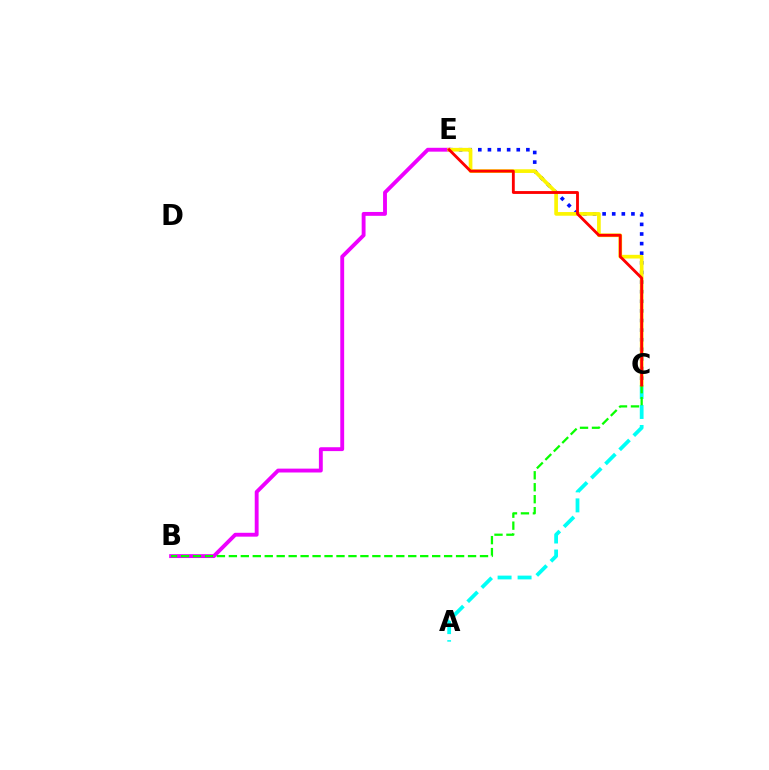{('C', 'E'): [{'color': '#0010ff', 'line_style': 'dotted', 'thickness': 2.61}, {'color': '#fcf500', 'line_style': 'solid', 'thickness': 2.65}, {'color': '#ff0000', 'line_style': 'solid', 'thickness': 2.05}], ('A', 'C'): [{'color': '#00fff6', 'line_style': 'dashed', 'thickness': 2.72}], ('B', 'E'): [{'color': '#ee00ff', 'line_style': 'solid', 'thickness': 2.78}], ('B', 'C'): [{'color': '#08ff00', 'line_style': 'dashed', 'thickness': 1.62}]}